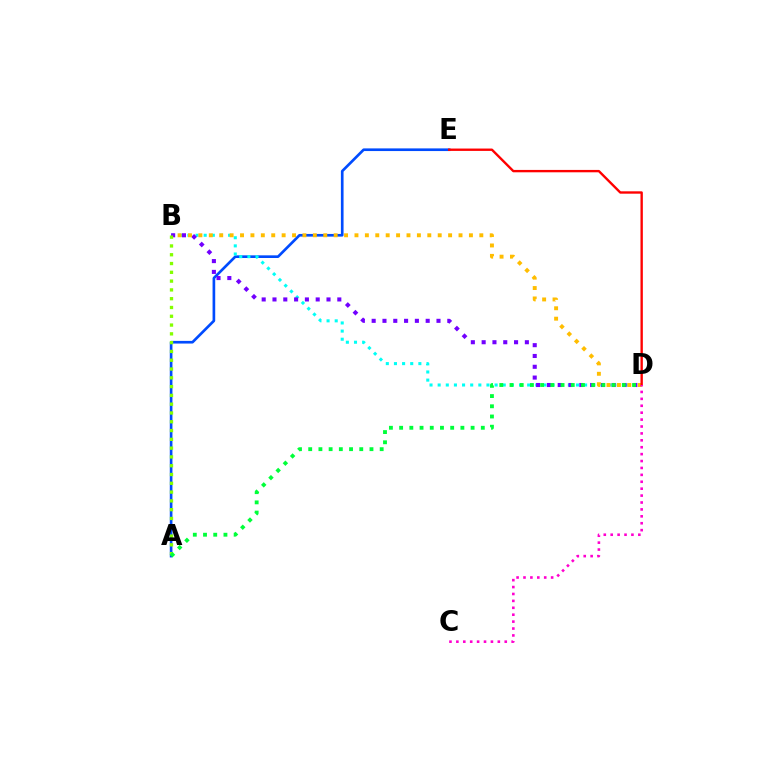{('A', 'E'): [{'color': '#004bff', 'line_style': 'solid', 'thickness': 1.92}], ('B', 'D'): [{'color': '#00fff6', 'line_style': 'dotted', 'thickness': 2.21}, {'color': '#7200ff', 'line_style': 'dotted', 'thickness': 2.94}, {'color': '#ffbd00', 'line_style': 'dotted', 'thickness': 2.83}], ('A', 'B'): [{'color': '#84ff00', 'line_style': 'dotted', 'thickness': 2.39}], ('D', 'E'): [{'color': '#ff0000', 'line_style': 'solid', 'thickness': 1.71}], ('C', 'D'): [{'color': '#ff00cf', 'line_style': 'dotted', 'thickness': 1.88}], ('A', 'D'): [{'color': '#00ff39', 'line_style': 'dotted', 'thickness': 2.77}]}